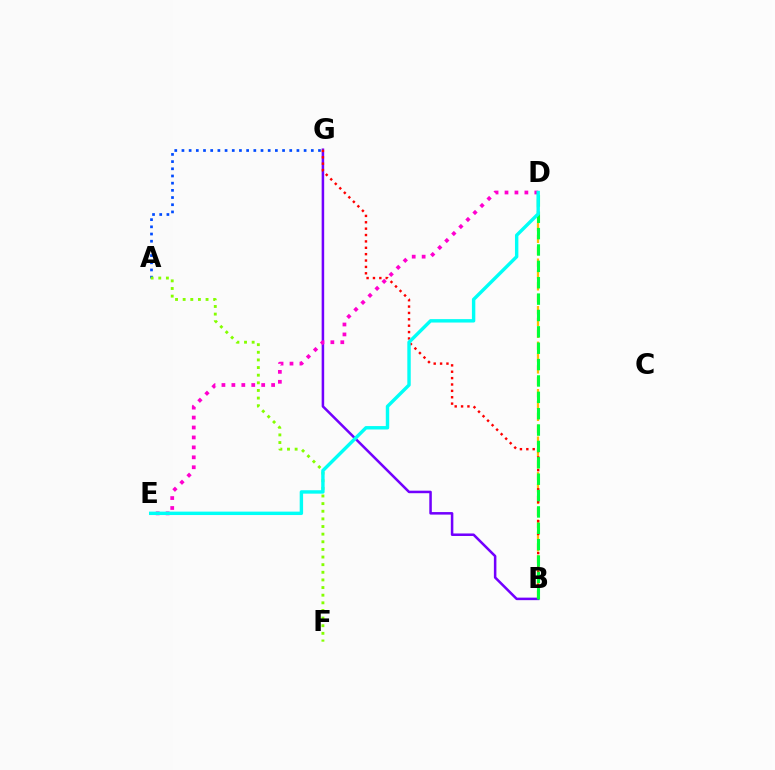{('A', 'G'): [{'color': '#004bff', 'line_style': 'dotted', 'thickness': 1.95}], ('B', 'D'): [{'color': '#ffbd00', 'line_style': 'dashed', 'thickness': 1.61}, {'color': '#00ff39', 'line_style': 'dashed', 'thickness': 2.22}], ('B', 'G'): [{'color': '#7200ff', 'line_style': 'solid', 'thickness': 1.82}, {'color': '#ff0000', 'line_style': 'dotted', 'thickness': 1.73}], ('D', 'E'): [{'color': '#ff00cf', 'line_style': 'dotted', 'thickness': 2.7}, {'color': '#00fff6', 'line_style': 'solid', 'thickness': 2.46}], ('A', 'F'): [{'color': '#84ff00', 'line_style': 'dotted', 'thickness': 2.07}]}